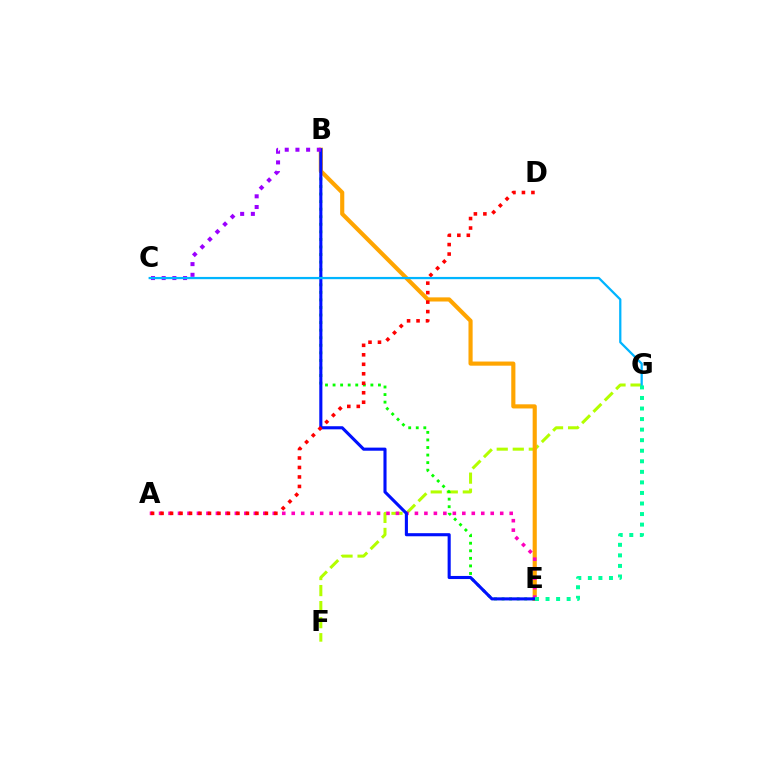{('F', 'G'): [{'color': '#b3ff00', 'line_style': 'dashed', 'thickness': 2.18}], ('B', 'E'): [{'color': '#08ff00', 'line_style': 'dotted', 'thickness': 2.05}, {'color': '#ffa500', 'line_style': 'solid', 'thickness': 2.98}, {'color': '#0010ff', 'line_style': 'solid', 'thickness': 2.23}], ('A', 'E'): [{'color': '#ff00bd', 'line_style': 'dotted', 'thickness': 2.57}], ('B', 'C'): [{'color': '#9b00ff', 'line_style': 'dotted', 'thickness': 2.9}], ('A', 'D'): [{'color': '#ff0000', 'line_style': 'dotted', 'thickness': 2.58}], ('C', 'G'): [{'color': '#00b5ff', 'line_style': 'solid', 'thickness': 1.63}], ('E', 'G'): [{'color': '#00ff9d', 'line_style': 'dotted', 'thickness': 2.87}]}